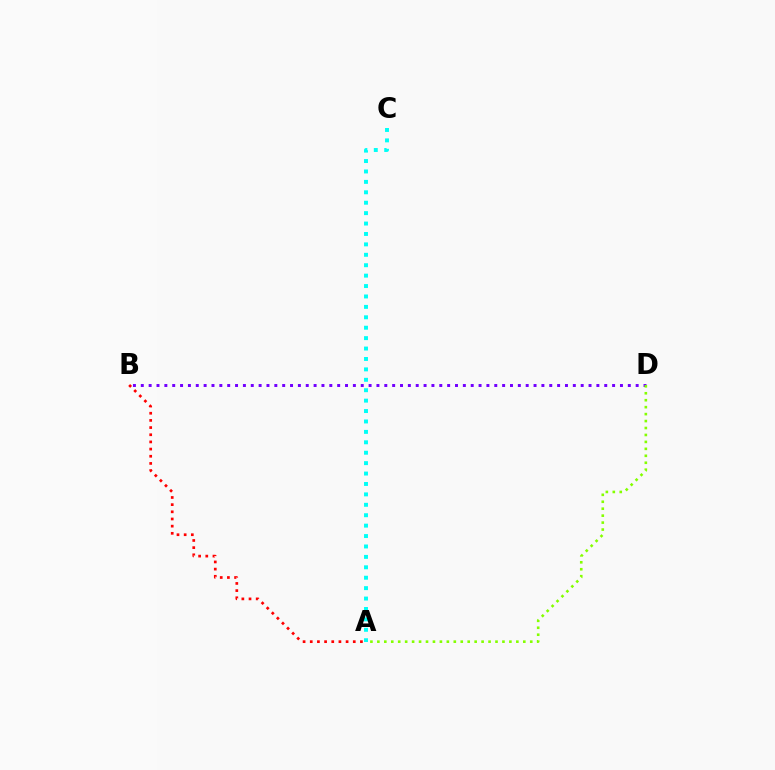{('A', 'B'): [{'color': '#ff0000', 'line_style': 'dotted', 'thickness': 1.95}], ('A', 'C'): [{'color': '#00fff6', 'line_style': 'dotted', 'thickness': 2.83}], ('B', 'D'): [{'color': '#7200ff', 'line_style': 'dotted', 'thickness': 2.13}], ('A', 'D'): [{'color': '#84ff00', 'line_style': 'dotted', 'thickness': 1.89}]}